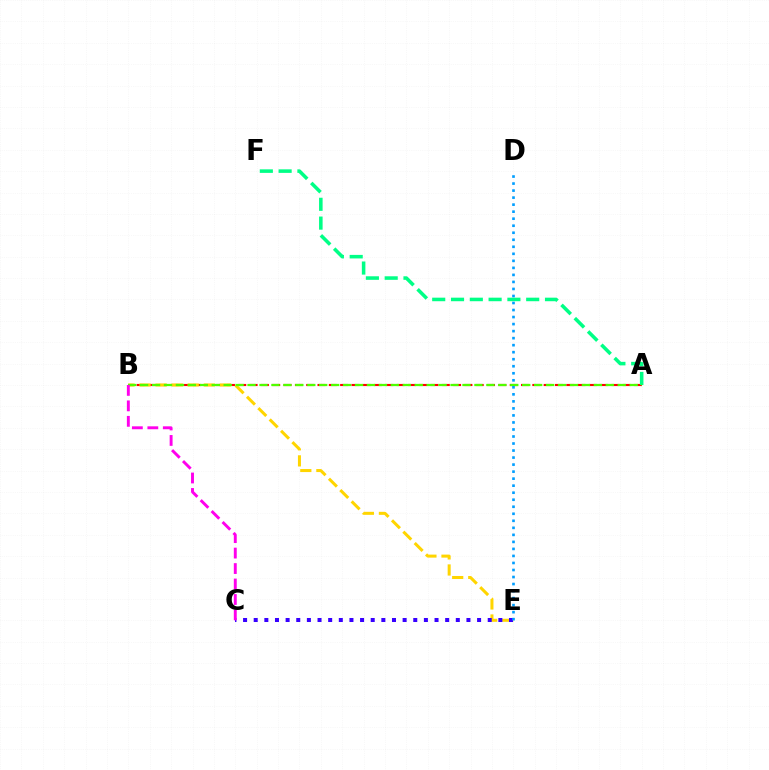{('A', 'B'): [{'color': '#ff0000', 'line_style': 'dashed', 'thickness': 1.54}, {'color': '#4fff00', 'line_style': 'dashed', 'thickness': 1.62}], ('B', 'E'): [{'color': '#ffd500', 'line_style': 'dashed', 'thickness': 2.18}], ('A', 'F'): [{'color': '#00ff86', 'line_style': 'dashed', 'thickness': 2.55}], ('C', 'E'): [{'color': '#3700ff', 'line_style': 'dotted', 'thickness': 2.89}], ('B', 'C'): [{'color': '#ff00ed', 'line_style': 'dashed', 'thickness': 2.1}], ('D', 'E'): [{'color': '#009eff', 'line_style': 'dotted', 'thickness': 1.91}]}